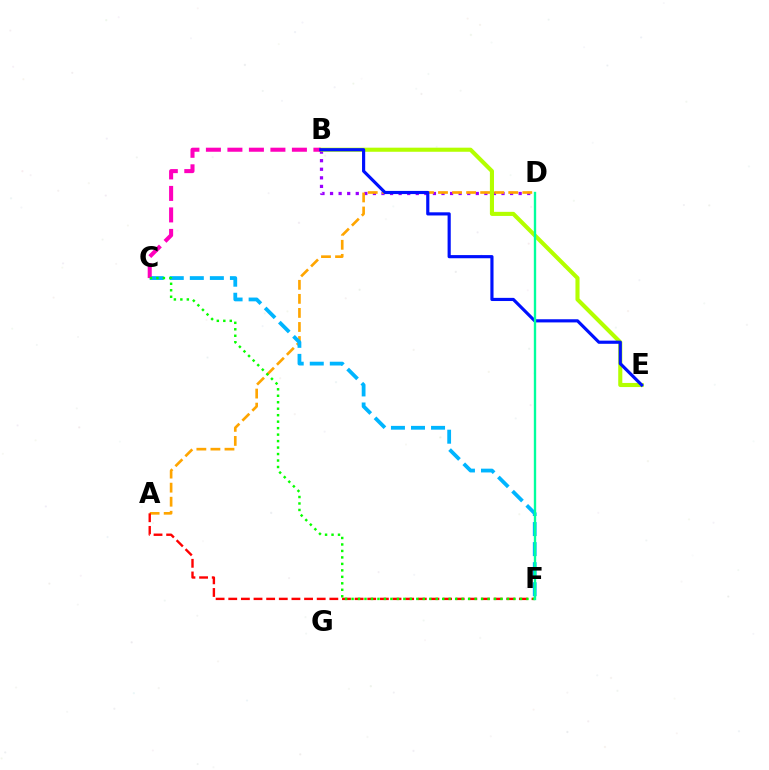{('B', 'D'): [{'color': '#9b00ff', 'line_style': 'dotted', 'thickness': 2.33}], ('A', 'D'): [{'color': '#ffa500', 'line_style': 'dashed', 'thickness': 1.91}], ('A', 'F'): [{'color': '#ff0000', 'line_style': 'dashed', 'thickness': 1.72}], ('B', 'E'): [{'color': '#b3ff00', 'line_style': 'solid', 'thickness': 2.95}, {'color': '#0010ff', 'line_style': 'solid', 'thickness': 2.28}], ('C', 'F'): [{'color': '#00b5ff', 'line_style': 'dashed', 'thickness': 2.72}, {'color': '#08ff00', 'line_style': 'dotted', 'thickness': 1.76}], ('B', 'C'): [{'color': '#ff00bd', 'line_style': 'dashed', 'thickness': 2.92}], ('D', 'F'): [{'color': '#00ff9d', 'line_style': 'solid', 'thickness': 1.7}]}